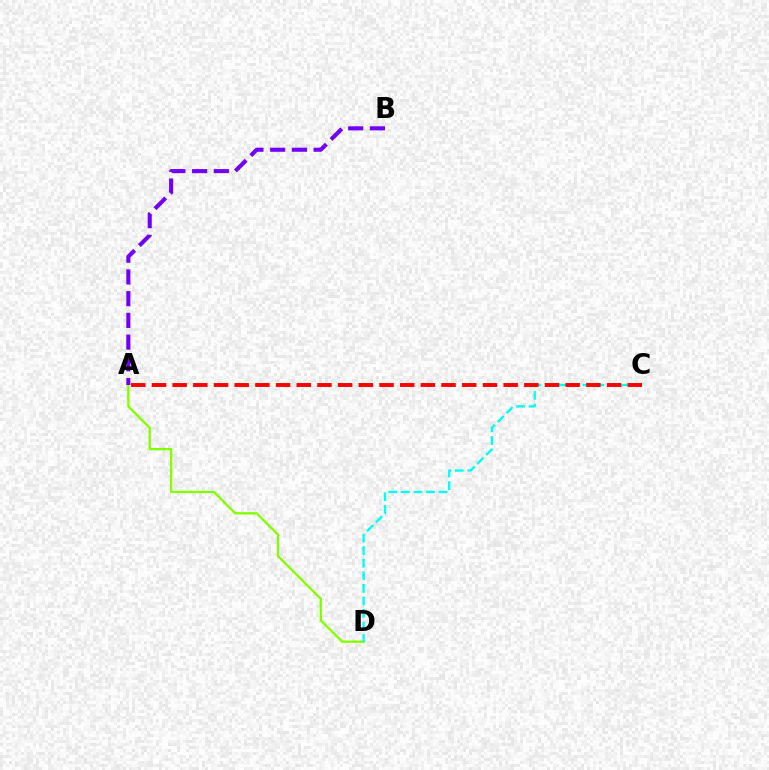{('A', 'D'): [{'color': '#84ff00', 'line_style': 'solid', 'thickness': 1.68}], ('C', 'D'): [{'color': '#00fff6', 'line_style': 'dashed', 'thickness': 1.71}], ('A', 'C'): [{'color': '#ff0000', 'line_style': 'dashed', 'thickness': 2.81}], ('A', 'B'): [{'color': '#7200ff', 'line_style': 'dashed', 'thickness': 2.95}]}